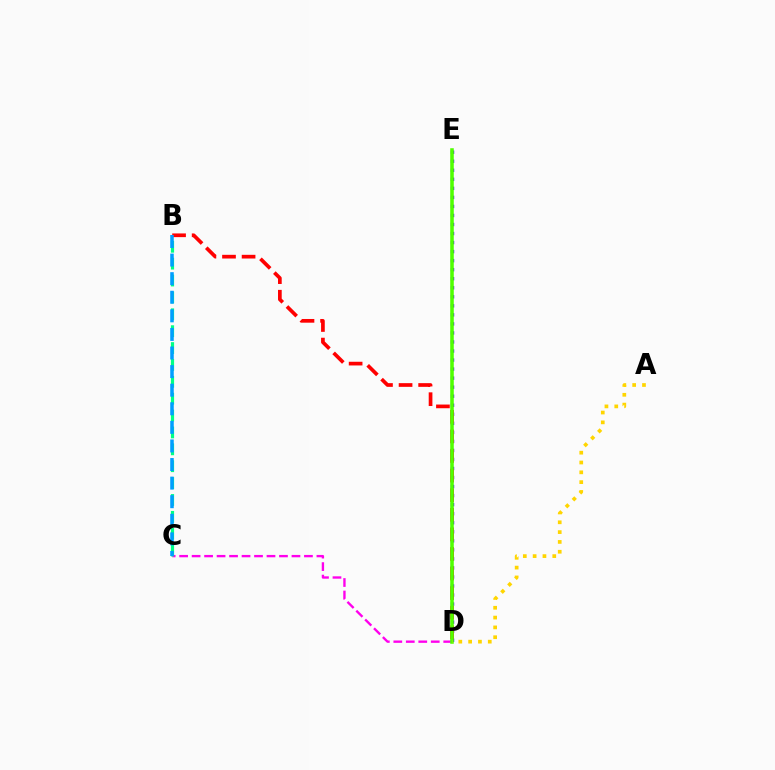{('C', 'D'): [{'color': '#ff00ed', 'line_style': 'dashed', 'thickness': 1.7}], ('D', 'E'): [{'color': '#3700ff', 'line_style': 'dotted', 'thickness': 2.46}, {'color': '#4fff00', 'line_style': 'solid', 'thickness': 2.55}], ('B', 'C'): [{'color': '#00ff86', 'line_style': 'dashed', 'thickness': 2.29}, {'color': '#009eff', 'line_style': 'dashed', 'thickness': 2.53}], ('B', 'D'): [{'color': '#ff0000', 'line_style': 'dashed', 'thickness': 2.66}], ('A', 'D'): [{'color': '#ffd500', 'line_style': 'dotted', 'thickness': 2.67}]}